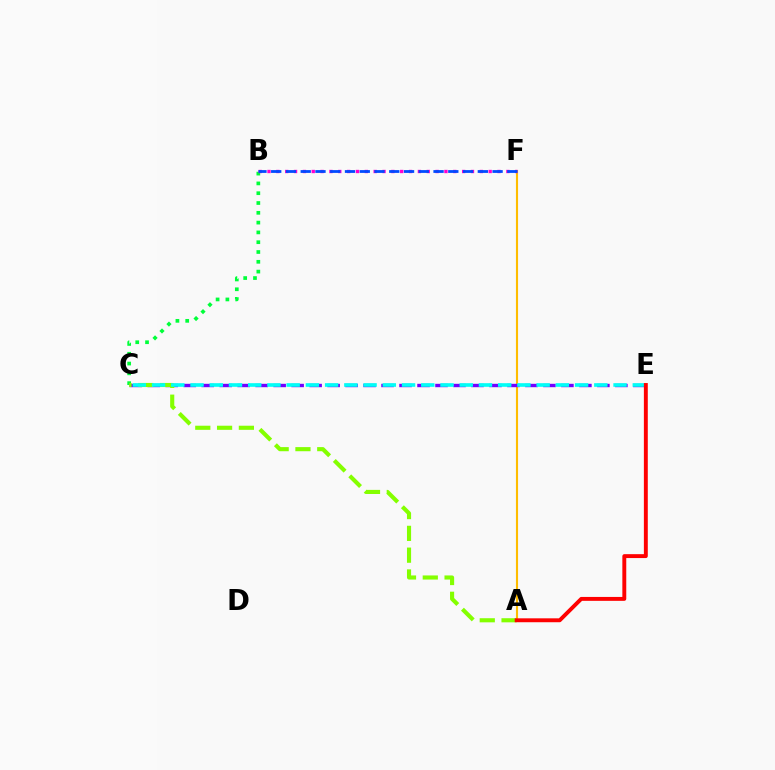{('B', 'C'): [{'color': '#00ff39', 'line_style': 'dotted', 'thickness': 2.66}], ('A', 'F'): [{'color': '#ffbd00', 'line_style': 'solid', 'thickness': 1.53}], ('C', 'E'): [{'color': '#7200ff', 'line_style': 'dashed', 'thickness': 2.44}, {'color': '#00fff6', 'line_style': 'dashed', 'thickness': 2.61}], ('A', 'C'): [{'color': '#84ff00', 'line_style': 'dashed', 'thickness': 2.96}], ('B', 'F'): [{'color': '#ff00cf', 'line_style': 'dotted', 'thickness': 2.4}, {'color': '#004bff', 'line_style': 'dashed', 'thickness': 2.0}], ('A', 'E'): [{'color': '#ff0000', 'line_style': 'solid', 'thickness': 2.81}]}